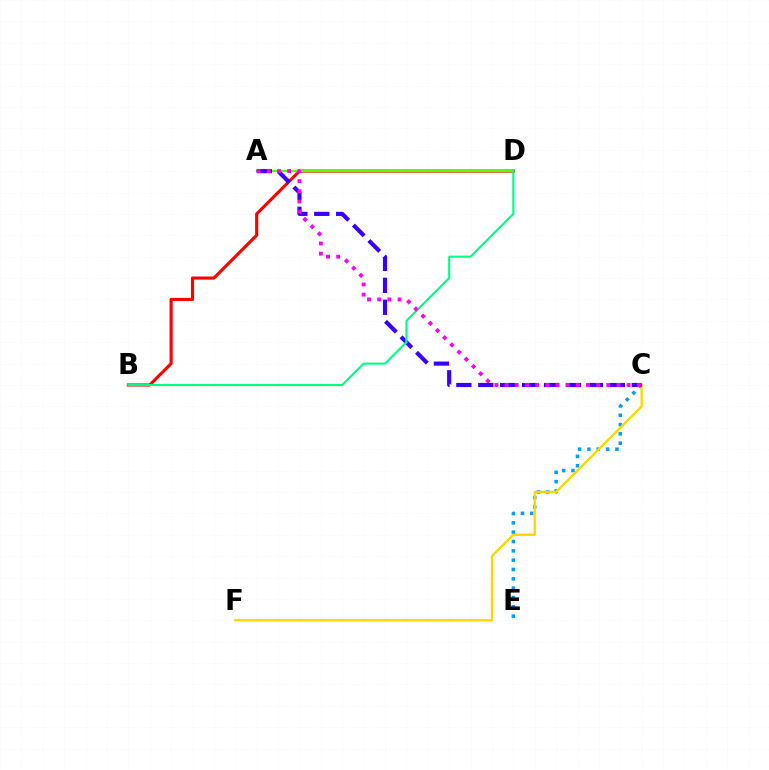{('B', 'D'): [{'color': '#ff0000', 'line_style': 'solid', 'thickness': 2.24}, {'color': '#00ff86', 'line_style': 'solid', 'thickness': 1.53}], ('C', 'E'): [{'color': '#009eff', 'line_style': 'dotted', 'thickness': 2.53}], ('C', 'F'): [{'color': '#ffd500', 'line_style': 'solid', 'thickness': 1.68}], ('A', 'D'): [{'color': '#4fff00', 'line_style': 'solid', 'thickness': 1.64}], ('A', 'C'): [{'color': '#3700ff', 'line_style': 'dashed', 'thickness': 2.98}, {'color': '#ff00ed', 'line_style': 'dotted', 'thickness': 2.76}]}